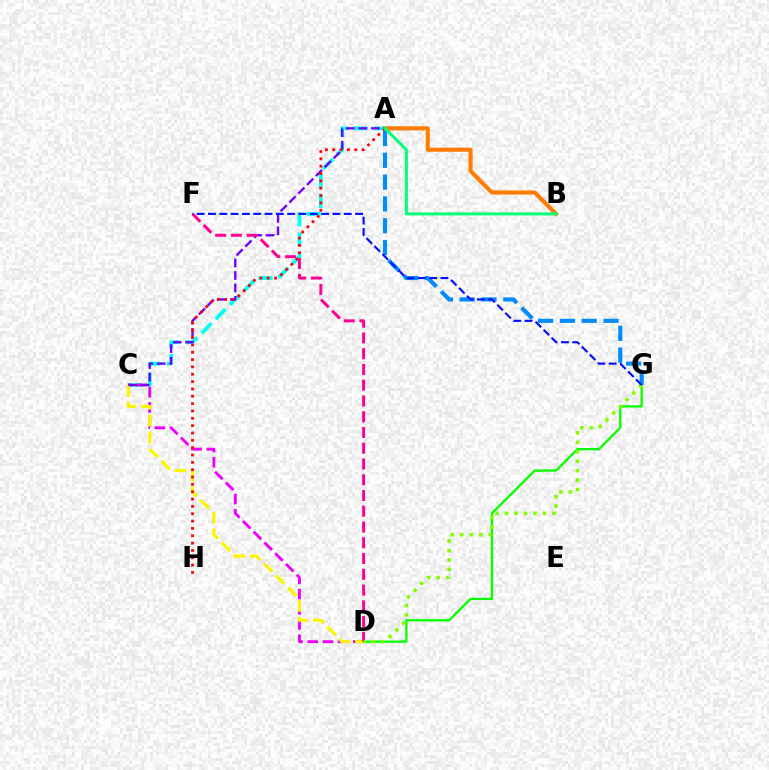{('D', 'G'): [{'color': '#08ff00', 'line_style': 'solid', 'thickness': 1.66}, {'color': '#84ff00', 'line_style': 'dotted', 'thickness': 2.57}], ('A', 'C'): [{'color': '#00fff6', 'line_style': 'dashed', 'thickness': 2.71}, {'color': '#7200ff', 'line_style': 'dashed', 'thickness': 1.69}], ('C', 'D'): [{'color': '#ee00ff', 'line_style': 'dashed', 'thickness': 2.07}, {'color': '#fcf500', 'line_style': 'dashed', 'thickness': 2.31}], ('A', 'B'): [{'color': '#ff7c00', 'line_style': 'solid', 'thickness': 2.96}, {'color': '#00ff74', 'line_style': 'solid', 'thickness': 2.15}], ('A', 'H'): [{'color': '#ff0000', 'line_style': 'dotted', 'thickness': 1.99}], ('D', 'F'): [{'color': '#ff0094', 'line_style': 'dashed', 'thickness': 2.14}], ('A', 'G'): [{'color': '#008cff', 'line_style': 'dashed', 'thickness': 2.96}], ('F', 'G'): [{'color': '#0010ff', 'line_style': 'dashed', 'thickness': 1.54}]}